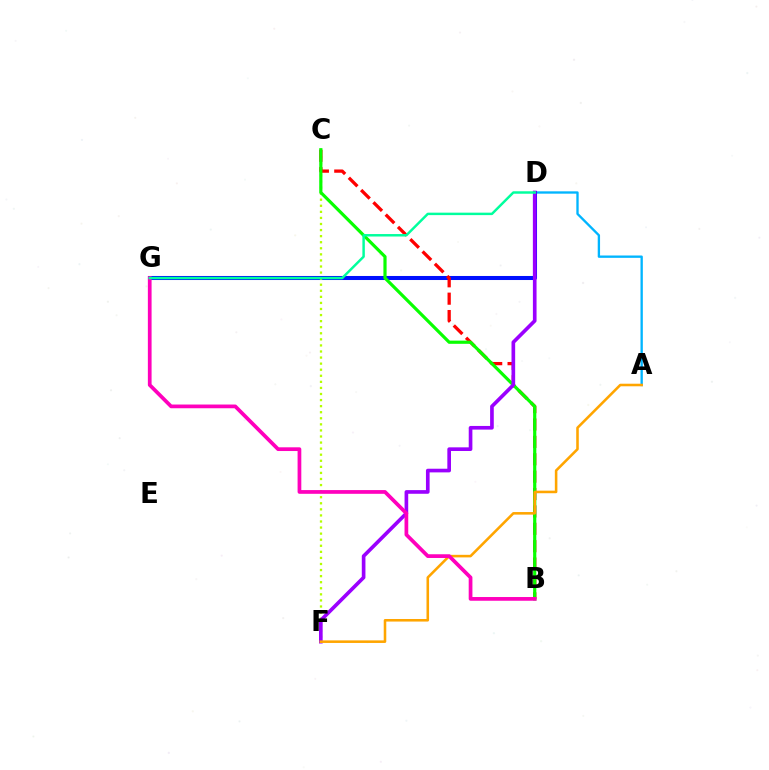{('A', 'D'): [{'color': '#00b5ff', 'line_style': 'solid', 'thickness': 1.68}], ('D', 'G'): [{'color': '#0010ff', 'line_style': 'solid', 'thickness': 2.92}, {'color': '#00ff9d', 'line_style': 'solid', 'thickness': 1.77}], ('C', 'F'): [{'color': '#b3ff00', 'line_style': 'dotted', 'thickness': 1.65}], ('B', 'C'): [{'color': '#ff0000', 'line_style': 'dashed', 'thickness': 2.36}, {'color': '#08ff00', 'line_style': 'solid', 'thickness': 2.3}], ('D', 'F'): [{'color': '#9b00ff', 'line_style': 'solid', 'thickness': 2.63}], ('A', 'F'): [{'color': '#ffa500', 'line_style': 'solid', 'thickness': 1.85}], ('B', 'G'): [{'color': '#ff00bd', 'line_style': 'solid', 'thickness': 2.68}]}